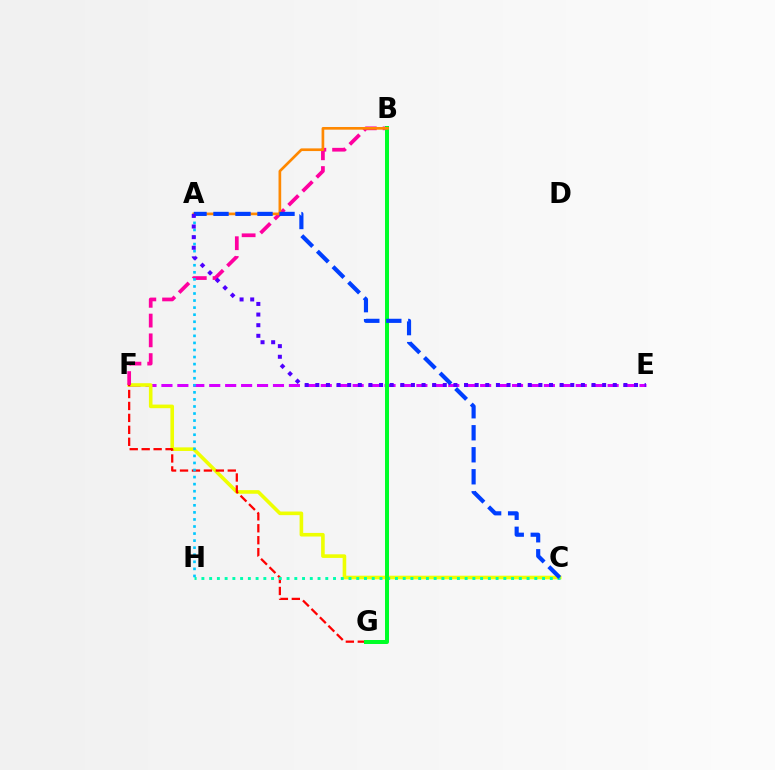{('E', 'F'): [{'color': '#d600ff', 'line_style': 'dashed', 'thickness': 2.16}], ('C', 'F'): [{'color': '#eeff00', 'line_style': 'solid', 'thickness': 2.59}], ('F', 'G'): [{'color': '#ff0000', 'line_style': 'dashed', 'thickness': 1.62}], ('B', 'F'): [{'color': '#ff00a0', 'line_style': 'dashed', 'thickness': 2.68}], ('C', 'H'): [{'color': '#00ffaf', 'line_style': 'dotted', 'thickness': 2.1}], ('A', 'H'): [{'color': '#00c7ff', 'line_style': 'dotted', 'thickness': 1.92}], ('B', 'G'): [{'color': '#66ff00', 'line_style': 'dotted', 'thickness': 1.57}, {'color': '#00ff27', 'line_style': 'solid', 'thickness': 2.87}], ('A', 'B'): [{'color': '#ff8800', 'line_style': 'solid', 'thickness': 1.93}], ('A', 'C'): [{'color': '#003fff', 'line_style': 'dashed', 'thickness': 2.99}], ('A', 'E'): [{'color': '#4f00ff', 'line_style': 'dotted', 'thickness': 2.89}]}